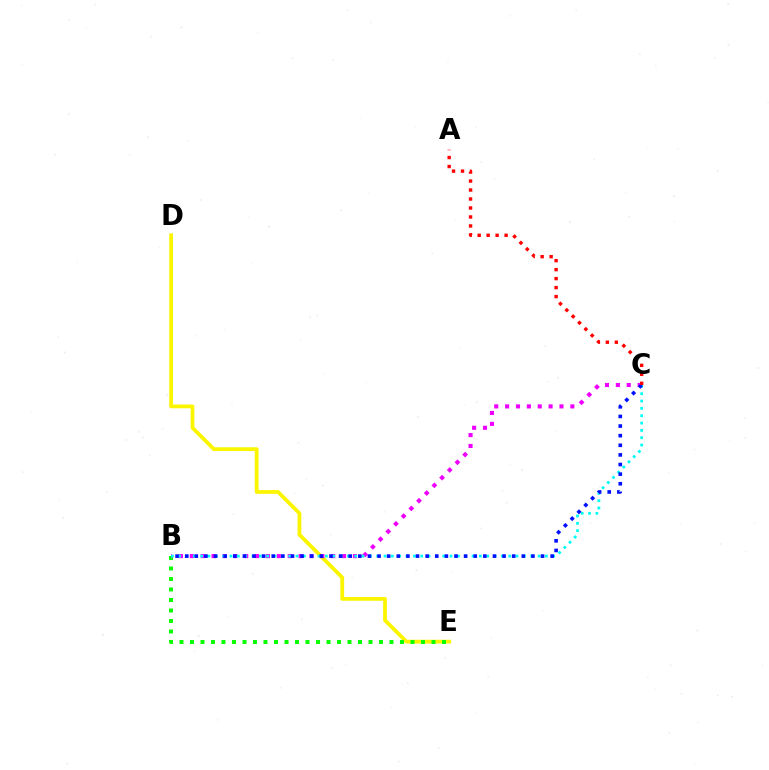{('D', 'E'): [{'color': '#fcf500', 'line_style': 'solid', 'thickness': 2.73}], ('B', 'E'): [{'color': '#08ff00', 'line_style': 'dotted', 'thickness': 2.85}], ('B', 'C'): [{'color': '#ee00ff', 'line_style': 'dotted', 'thickness': 2.95}, {'color': '#00fff6', 'line_style': 'dotted', 'thickness': 1.99}, {'color': '#0010ff', 'line_style': 'dotted', 'thickness': 2.61}], ('A', 'C'): [{'color': '#ff0000', 'line_style': 'dotted', 'thickness': 2.44}]}